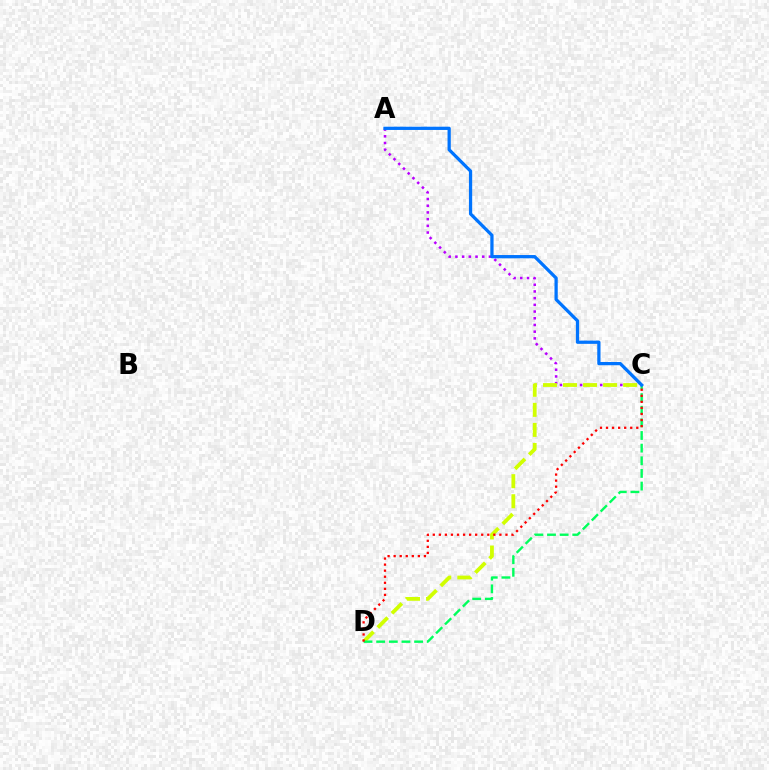{('A', 'C'): [{'color': '#b900ff', 'line_style': 'dotted', 'thickness': 1.82}, {'color': '#0074ff', 'line_style': 'solid', 'thickness': 2.34}], ('C', 'D'): [{'color': '#d1ff00', 'line_style': 'dashed', 'thickness': 2.72}, {'color': '#00ff5c', 'line_style': 'dashed', 'thickness': 1.72}, {'color': '#ff0000', 'line_style': 'dotted', 'thickness': 1.64}]}